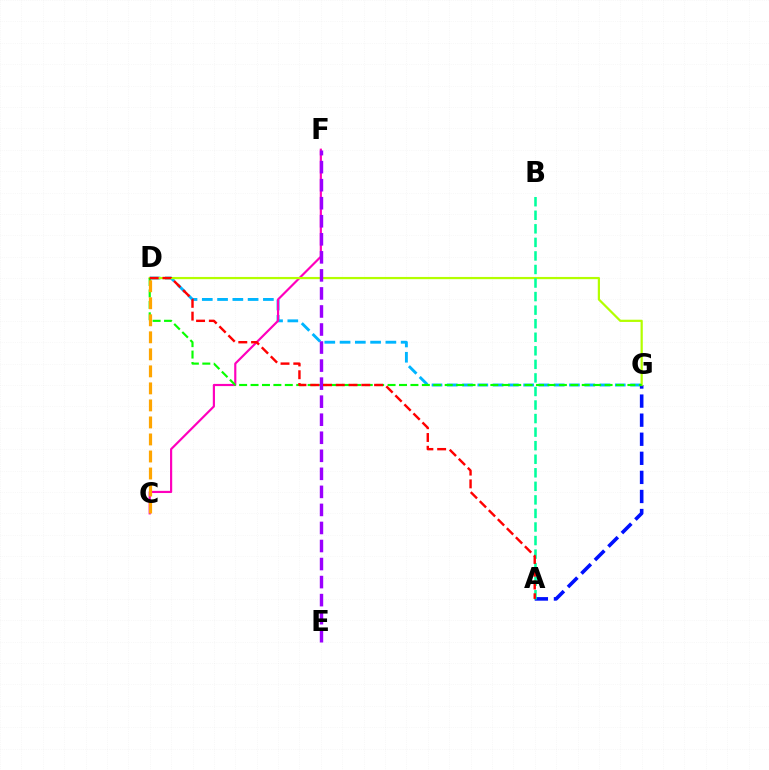{('D', 'G'): [{'color': '#00b5ff', 'line_style': 'dashed', 'thickness': 2.07}, {'color': '#b3ff00', 'line_style': 'solid', 'thickness': 1.6}, {'color': '#08ff00', 'line_style': 'dashed', 'thickness': 1.55}], ('A', 'G'): [{'color': '#0010ff', 'line_style': 'dashed', 'thickness': 2.59}], ('C', 'F'): [{'color': '#ff00bd', 'line_style': 'solid', 'thickness': 1.56}], ('A', 'B'): [{'color': '#00ff9d', 'line_style': 'dashed', 'thickness': 1.84}], ('E', 'F'): [{'color': '#9b00ff', 'line_style': 'dashed', 'thickness': 2.45}], ('C', 'D'): [{'color': '#ffa500', 'line_style': 'dashed', 'thickness': 2.31}], ('A', 'D'): [{'color': '#ff0000', 'line_style': 'dashed', 'thickness': 1.74}]}